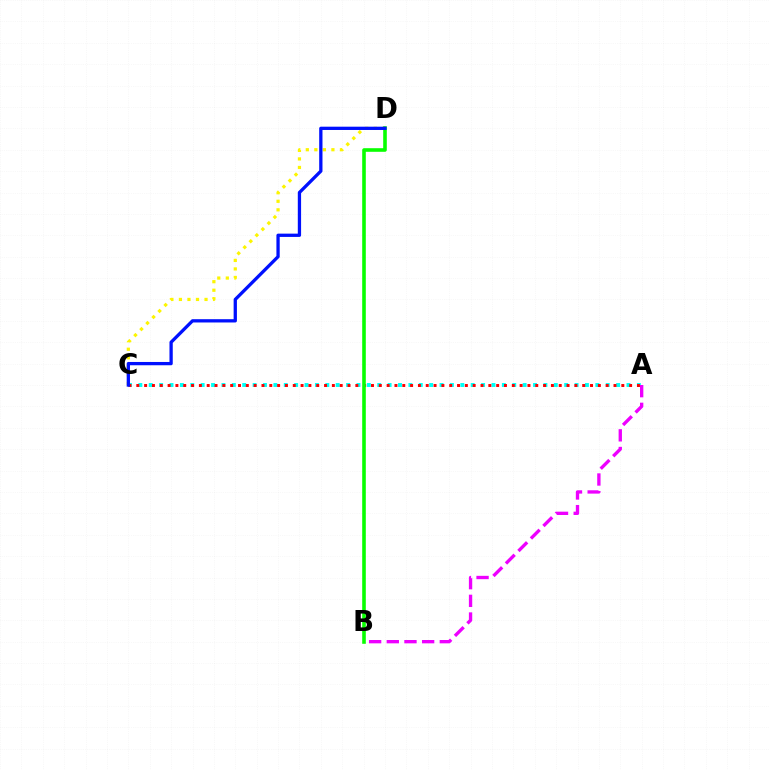{('A', 'C'): [{'color': '#00fff6', 'line_style': 'dotted', 'thickness': 2.82}, {'color': '#ff0000', 'line_style': 'dotted', 'thickness': 2.13}], ('C', 'D'): [{'color': '#fcf500', 'line_style': 'dotted', 'thickness': 2.32}, {'color': '#0010ff', 'line_style': 'solid', 'thickness': 2.37}], ('B', 'D'): [{'color': '#08ff00', 'line_style': 'solid', 'thickness': 2.59}], ('A', 'B'): [{'color': '#ee00ff', 'line_style': 'dashed', 'thickness': 2.4}]}